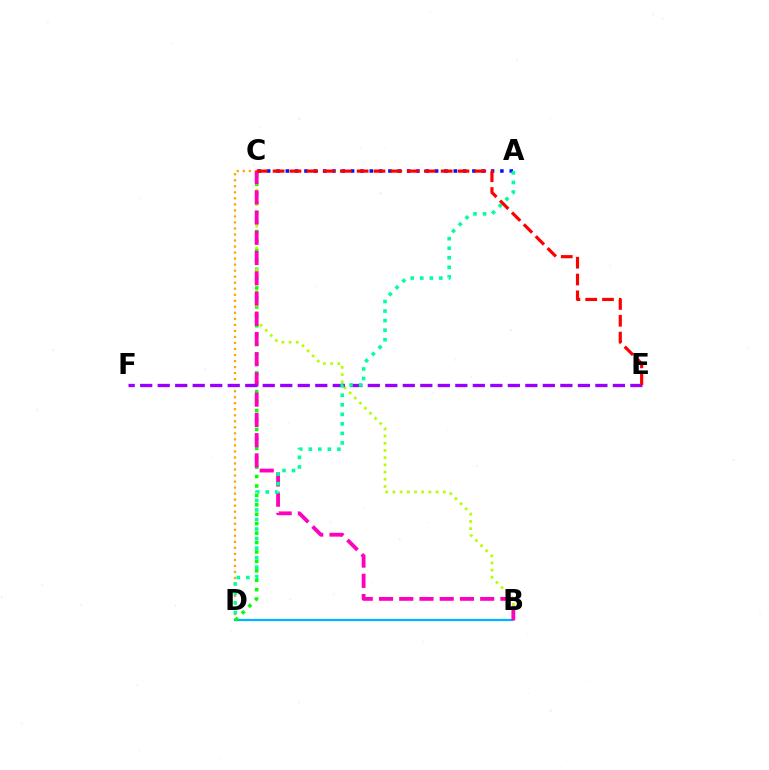{('C', 'D'): [{'color': '#ffa500', 'line_style': 'dotted', 'thickness': 1.64}, {'color': '#08ff00', 'line_style': 'dotted', 'thickness': 2.56}], ('B', 'D'): [{'color': '#00b5ff', 'line_style': 'solid', 'thickness': 1.59}], ('A', 'C'): [{'color': '#0010ff', 'line_style': 'dotted', 'thickness': 2.54}], ('B', 'C'): [{'color': '#b3ff00', 'line_style': 'dotted', 'thickness': 1.96}, {'color': '#ff00bd', 'line_style': 'dashed', 'thickness': 2.75}], ('E', 'F'): [{'color': '#9b00ff', 'line_style': 'dashed', 'thickness': 2.38}], ('A', 'D'): [{'color': '#00ff9d', 'line_style': 'dotted', 'thickness': 2.59}], ('C', 'E'): [{'color': '#ff0000', 'line_style': 'dashed', 'thickness': 2.28}]}